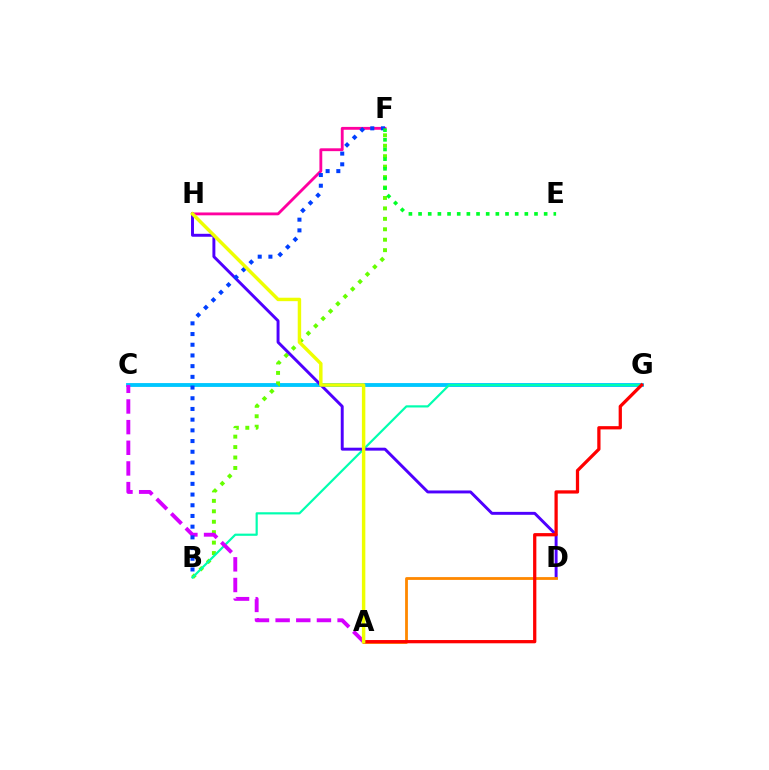{('C', 'G'): [{'color': '#00c7ff', 'line_style': 'solid', 'thickness': 2.77}], ('B', 'F'): [{'color': '#66ff00', 'line_style': 'dotted', 'thickness': 2.84}, {'color': '#003fff', 'line_style': 'dotted', 'thickness': 2.91}], ('B', 'G'): [{'color': '#00ffaf', 'line_style': 'solid', 'thickness': 1.57}], ('D', 'H'): [{'color': '#4f00ff', 'line_style': 'solid', 'thickness': 2.11}], ('A', 'C'): [{'color': '#d600ff', 'line_style': 'dashed', 'thickness': 2.81}], ('A', 'D'): [{'color': '#ff8800', 'line_style': 'solid', 'thickness': 2.02}], ('F', 'H'): [{'color': '#ff00a0', 'line_style': 'solid', 'thickness': 2.05}], ('E', 'F'): [{'color': '#00ff27', 'line_style': 'dotted', 'thickness': 2.62}], ('A', 'G'): [{'color': '#ff0000', 'line_style': 'solid', 'thickness': 2.35}], ('A', 'H'): [{'color': '#eeff00', 'line_style': 'solid', 'thickness': 2.48}]}